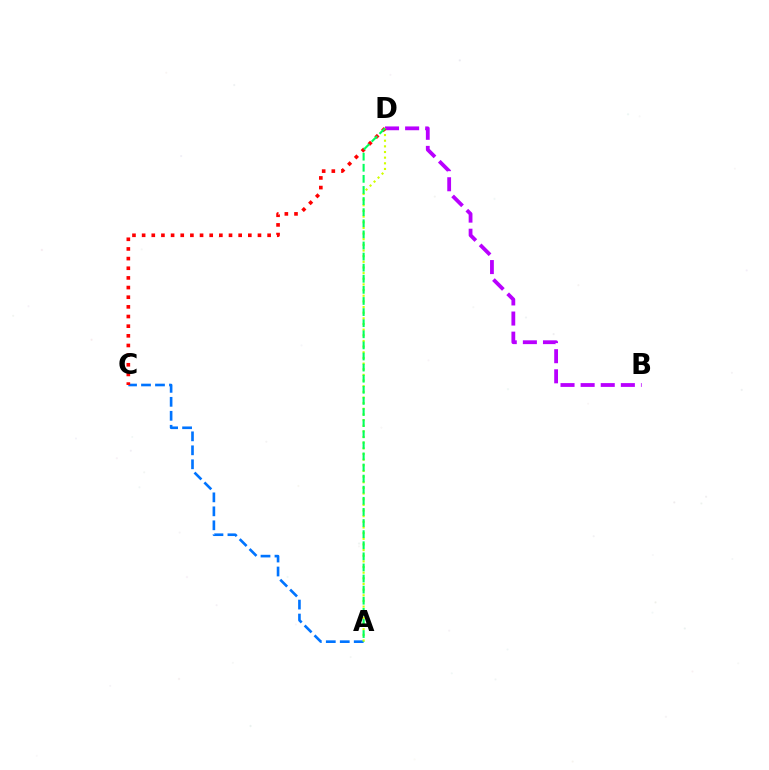{('B', 'D'): [{'color': '#b900ff', 'line_style': 'dashed', 'thickness': 2.73}], ('A', 'C'): [{'color': '#0074ff', 'line_style': 'dashed', 'thickness': 1.9}], ('A', 'D'): [{'color': '#d1ff00', 'line_style': 'dotted', 'thickness': 1.54}, {'color': '#00ff5c', 'line_style': 'dashed', 'thickness': 1.51}], ('C', 'D'): [{'color': '#ff0000', 'line_style': 'dotted', 'thickness': 2.62}]}